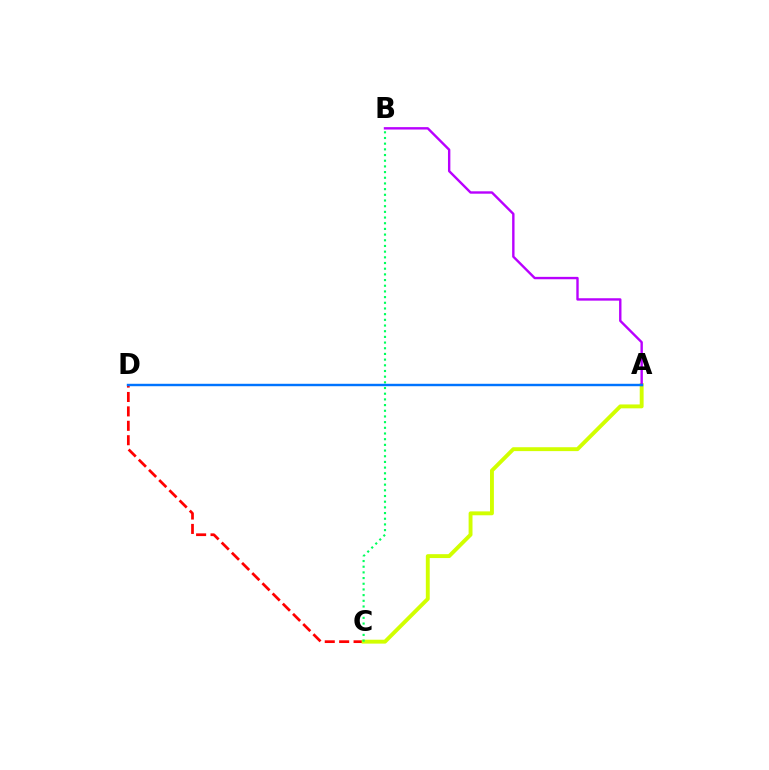{('C', 'D'): [{'color': '#ff0000', 'line_style': 'dashed', 'thickness': 1.96}], ('A', 'C'): [{'color': '#d1ff00', 'line_style': 'solid', 'thickness': 2.8}], ('A', 'B'): [{'color': '#b900ff', 'line_style': 'solid', 'thickness': 1.72}], ('B', 'C'): [{'color': '#00ff5c', 'line_style': 'dotted', 'thickness': 1.54}], ('A', 'D'): [{'color': '#0074ff', 'line_style': 'solid', 'thickness': 1.75}]}